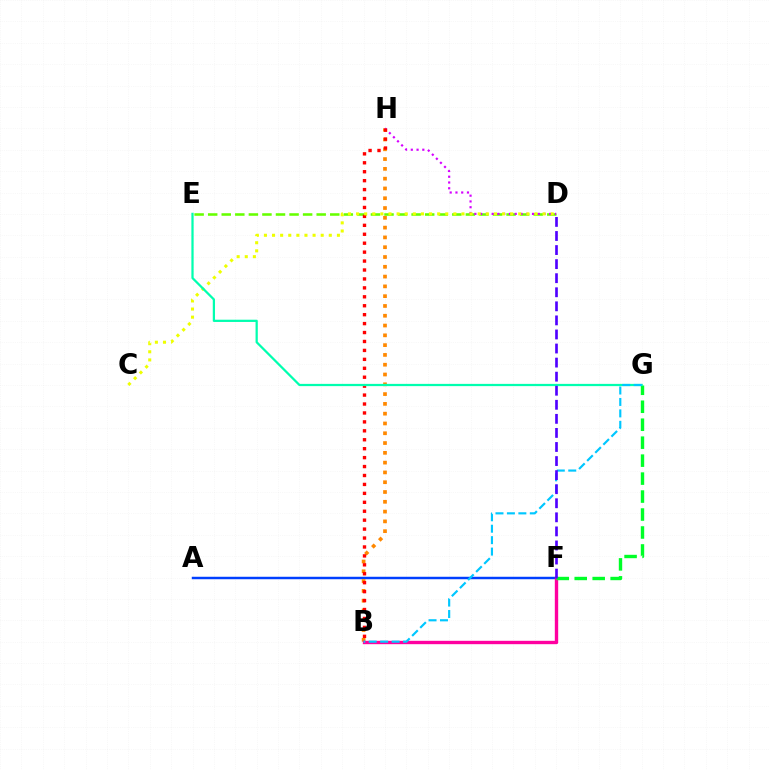{('D', 'E'): [{'color': '#66ff00', 'line_style': 'dashed', 'thickness': 1.84}], ('A', 'F'): [{'color': '#003fff', 'line_style': 'solid', 'thickness': 1.77}], ('B', 'H'): [{'color': '#ff8800', 'line_style': 'dotted', 'thickness': 2.66}, {'color': '#ff0000', 'line_style': 'dotted', 'thickness': 2.43}], ('B', 'F'): [{'color': '#ff00a0', 'line_style': 'solid', 'thickness': 2.43}], ('D', 'H'): [{'color': '#d600ff', 'line_style': 'dotted', 'thickness': 1.57}], ('F', 'G'): [{'color': '#00ff27', 'line_style': 'dashed', 'thickness': 2.44}], ('C', 'D'): [{'color': '#eeff00', 'line_style': 'dotted', 'thickness': 2.2}], ('E', 'G'): [{'color': '#00ffaf', 'line_style': 'solid', 'thickness': 1.61}], ('B', 'G'): [{'color': '#00c7ff', 'line_style': 'dashed', 'thickness': 1.56}], ('D', 'F'): [{'color': '#4f00ff', 'line_style': 'dashed', 'thickness': 1.91}]}